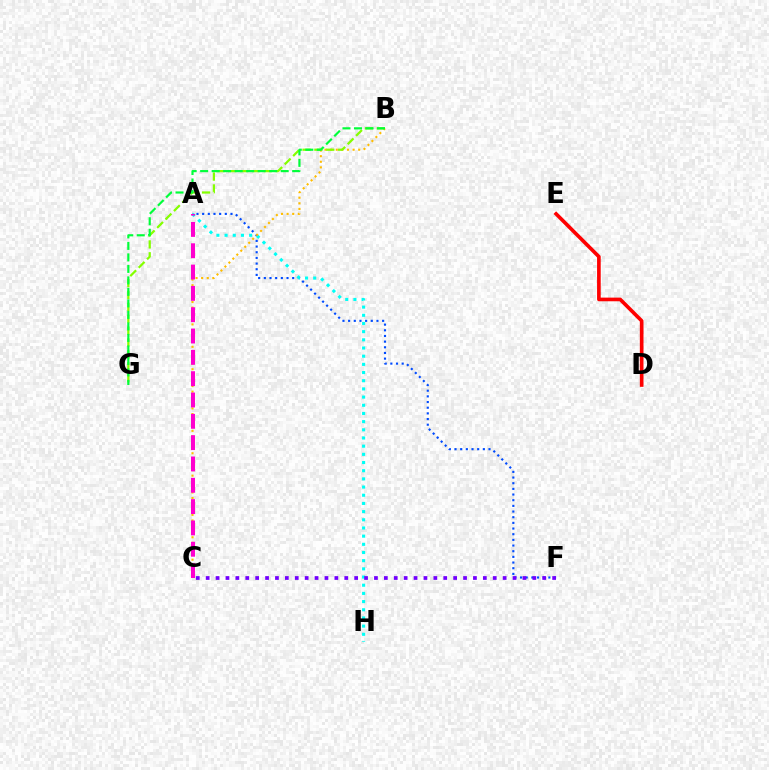{('A', 'F'): [{'color': '#004bff', 'line_style': 'dotted', 'thickness': 1.54}], ('A', 'H'): [{'color': '#00fff6', 'line_style': 'dotted', 'thickness': 2.22}], ('B', 'C'): [{'color': '#ffbd00', 'line_style': 'dotted', 'thickness': 1.52}], ('C', 'F'): [{'color': '#7200ff', 'line_style': 'dotted', 'thickness': 2.69}], ('B', 'G'): [{'color': '#84ff00', 'line_style': 'dashed', 'thickness': 1.61}, {'color': '#00ff39', 'line_style': 'dashed', 'thickness': 1.56}], ('D', 'E'): [{'color': '#ff0000', 'line_style': 'solid', 'thickness': 2.63}], ('A', 'C'): [{'color': '#ff00cf', 'line_style': 'dashed', 'thickness': 2.9}]}